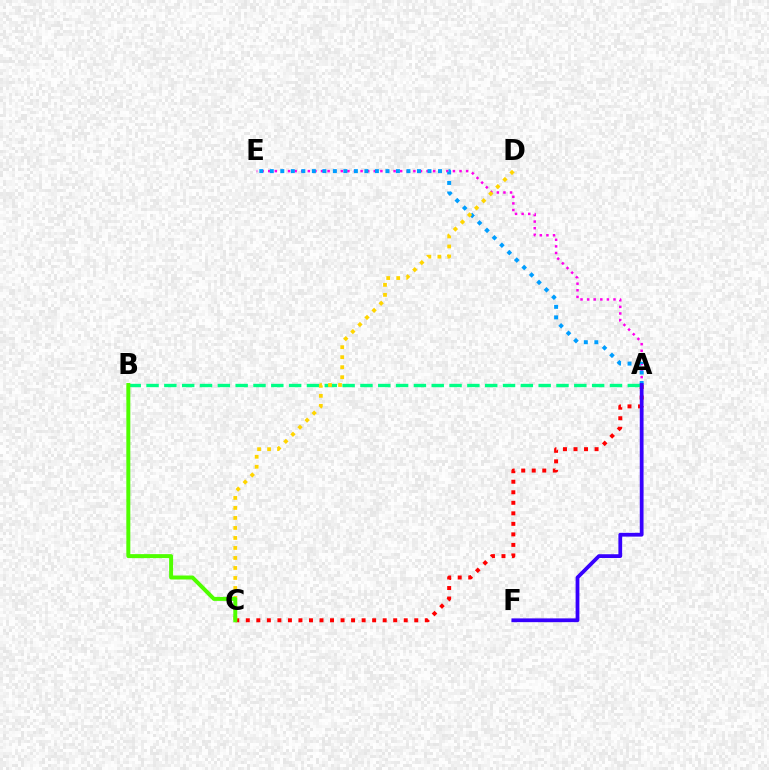{('A', 'E'): [{'color': '#ff00ed', 'line_style': 'dotted', 'thickness': 1.79}, {'color': '#009eff', 'line_style': 'dotted', 'thickness': 2.86}], ('A', 'C'): [{'color': '#ff0000', 'line_style': 'dotted', 'thickness': 2.86}], ('A', 'B'): [{'color': '#00ff86', 'line_style': 'dashed', 'thickness': 2.42}], ('A', 'F'): [{'color': '#3700ff', 'line_style': 'solid', 'thickness': 2.72}], ('C', 'D'): [{'color': '#ffd500', 'line_style': 'dotted', 'thickness': 2.72}], ('B', 'C'): [{'color': '#4fff00', 'line_style': 'solid', 'thickness': 2.86}]}